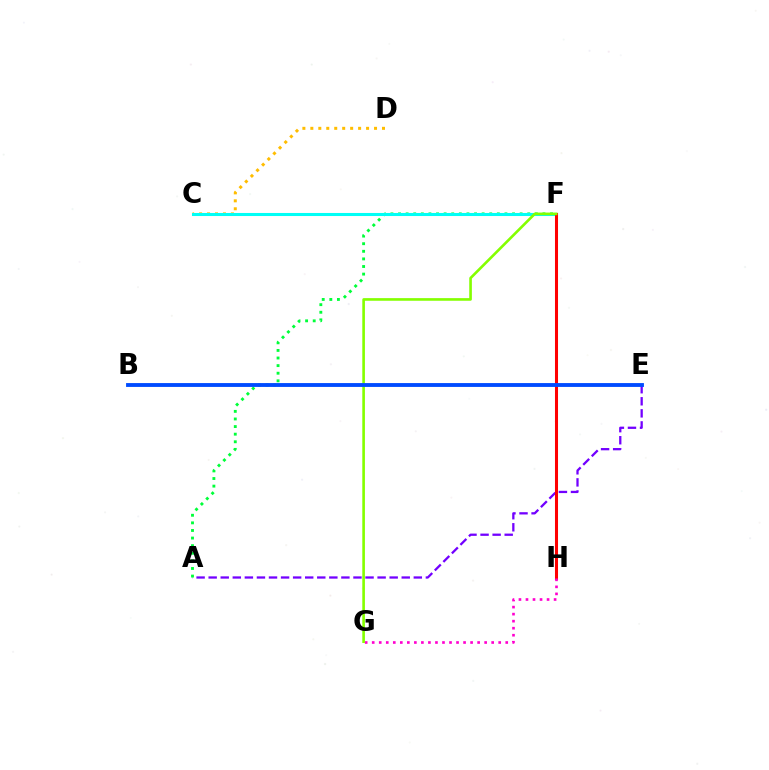{('C', 'D'): [{'color': '#ffbd00', 'line_style': 'dotted', 'thickness': 2.16}], ('A', 'E'): [{'color': '#7200ff', 'line_style': 'dashed', 'thickness': 1.64}], ('A', 'F'): [{'color': '#00ff39', 'line_style': 'dotted', 'thickness': 2.07}], ('C', 'F'): [{'color': '#00fff6', 'line_style': 'solid', 'thickness': 2.2}], ('F', 'H'): [{'color': '#ff0000', 'line_style': 'solid', 'thickness': 2.2}], ('G', 'H'): [{'color': '#ff00cf', 'line_style': 'dotted', 'thickness': 1.91}], ('F', 'G'): [{'color': '#84ff00', 'line_style': 'solid', 'thickness': 1.89}], ('B', 'E'): [{'color': '#004bff', 'line_style': 'solid', 'thickness': 2.77}]}